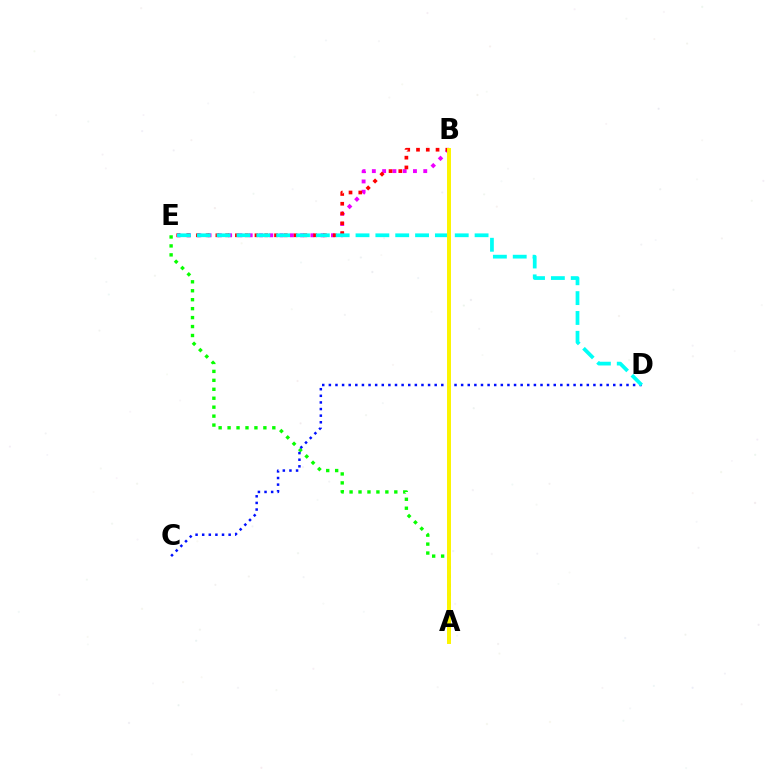{('B', 'E'): [{'color': '#ee00ff', 'line_style': 'dotted', 'thickness': 2.79}, {'color': '#ff0000', 'line_style': 'dotted', 'thickness': 2.66}], ('A', 'E'): [{'color': '#08ff00', 'line_style': 'dotted', 'thickness': 2.43}], ('C', 'D'): [{'color': '#0010ff', 'line_style': 'dotted', 'thickness': 1.8}], ('D', 'E'): [{'color': '#00fff6', 'line_style': 'dashed', 'thickness': 2.7}], ('A', 'B'): [{'color': '#fcf500', 'line_style': 'solid', 'thickness': 2.85}]}